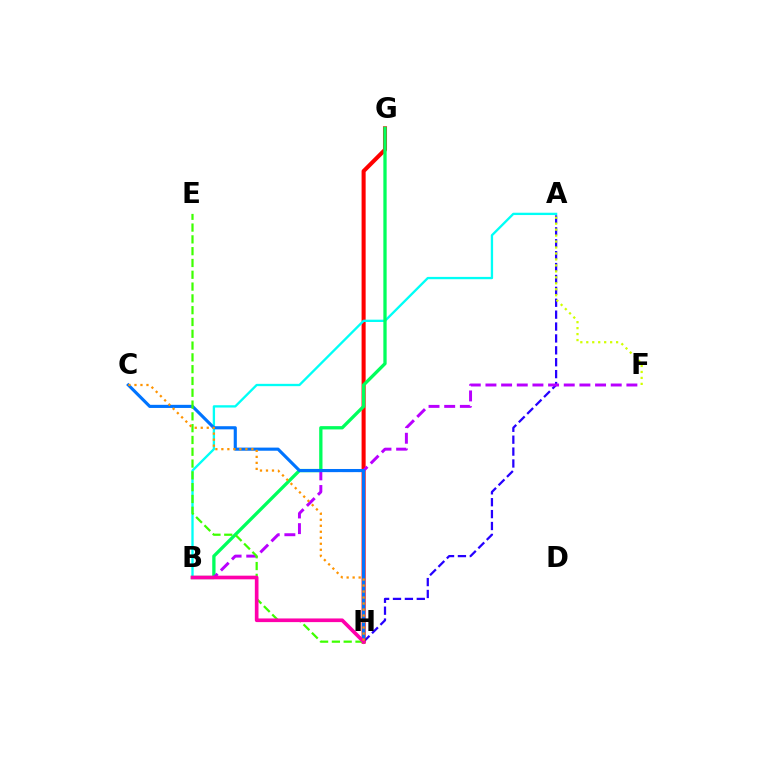{('A', 'H'): [{'color': '#2500ff', 'line_style': 'dashed', 'thickness': 1.62}], ('G', 'H'): [{'color': '#ff0000', 'line_style': 'solid', 'thickness': 2.92}], ('A', 'B'): [{'color': '#00fff6', 'line_style': 'solid', 'thickness': 1.67}], ('B', 'G'): [{'color': '#00ff5c', 'line_style': 'solid', 'thickness': 2.38}], ('B', 'F'): [{'color': '#b900ff', 'line_style': 'dashed', 'thickness': 2.13}], ('C', 'H'): [{'color': '#0074ff', 'line_style': 'solid', 'thickness': 2.25}, {'color': '#ff9400', 'line_style': 'dotted', 'thickness': 1.63}], ('E', 'H'): [{'color': '#3dff00', 'line_style': 'dashed', 'thickness': 1.6}], ('B', 'H'): [{'color': '#ff00ac', 'line_style': 'solid', 'thickness': 2.64}], ('A', 'F'): [{'color': '#d1ff00', 'line_style': 'dotted', 'thickness': 1.62}]}